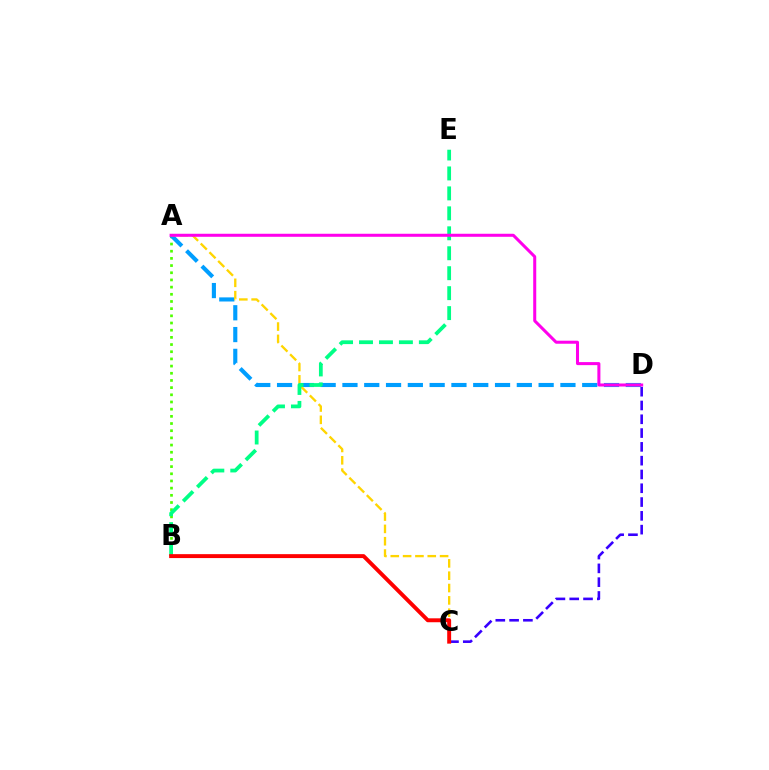{('A', 'B'): [{'color': '#4fff00', 'line_style': 'dotted', 'thickness': 1.95}], ('C', 'D'): [{'color': '#3700ff', 'line_style': 'dashed', 'thickness': 1.87}], ('A', 'D'): [{'color': '#009eff', 'line_style': 'dashed', 'thickness': 2.96}, {'color': '#ff00ed', 'line_style': 'solid', 'thickness': 2.18}], ('A', 'C'): [{'color': '#ffd500', 'line_style': 'dashed', 'thickness': 1.68}], ('B', 'E'): [{'color': '#00ff86', 'line_style': 'dashed', 'thickness': 2.71}], ('B', 'C'): [{'color': '#ff0000', 'line_style': 'solid', 'thickness': 2.83}]}